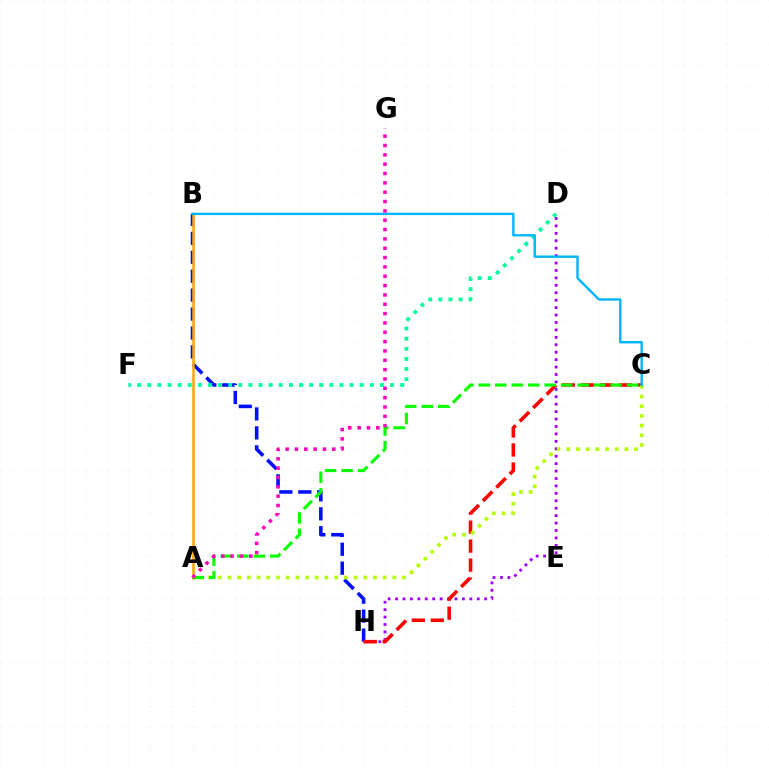{('D', 'H'): [{'color': '#9b00ff', 'line_style': 'dotted', 'thickness': 2.02}], ('B', 'H'): [{'color': '#0010ff', 'line_style': 'dashed', 'thickness': 2.57}], ('C', 'H'): [{'color': '#ff0000', 'line_style': 'dashed', 'thickness': 2.58}], ('D', 'F'): [{'color': '#00ff9d', 'line_style': 'dotted', 'thickness': 2.75}], ('A', 'B'): [{'color': '#ffa500', 'line_style': 'solid', 'thickness': 1.82}], ('A', 'C'): [{'color': '#b3ff00', 'line_style': 'dotted', 'thickness': 2.63}, {'color': '#08ff00', 'line_style': 'dashed', 'thickness': 2.24}], ('B', 'C'): [{'color': '#00b5ff', 'line_style': 'solid', 'thickness': 1.73}], ('A', 'G'): [{'color': '#ff00bd', 'line_style': 'dotted', 'thickness': 2.54}]}